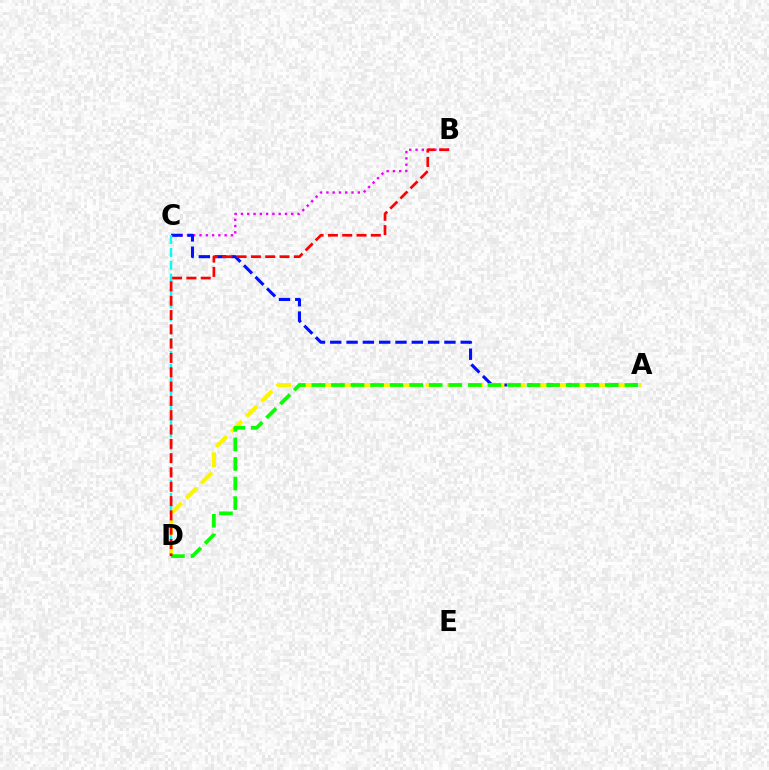{('B', 'C'): [{'color': '#ee00ff', 'line_style': 'dotted', 'thickness': 1.71}], ('A', 'C'): [{'color': '#0010ff', 'line_style': 'dashed', 'thickness': 2.22}], ('C', 'D'): [{'color': '#00fff6', 'line_style': 'dashed', 'thickness': 1.75}], ('A', 'D'): [{'color': '#fcf500', 'line_style': 'dashed', 'thickness': 2.9}, {'color': '#08ff00', 'line_style': 'dashed', 'thickness': 2.66}], ('B', 'D'): [{'color': '#ff0000', 'line_style': 'dashed', 'thickness': 1.94}]}